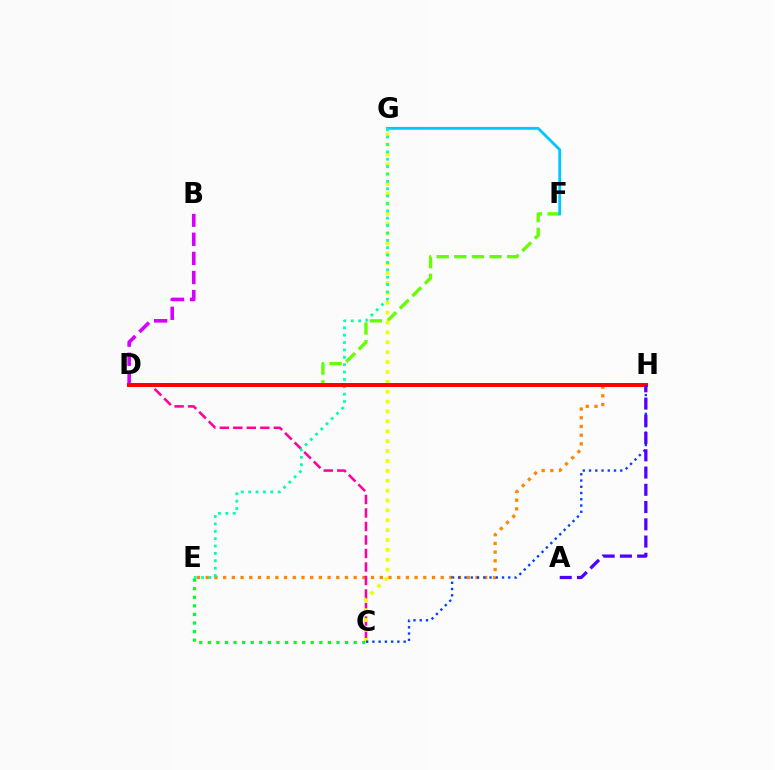{('E', 'H'): [{'color': '#ff8800', 'line_style': 'dotted', 'thickness': 2.36}], ('D', 'F'): [{'color': '#66ff00', 'line_style': 'dashed', 'thickness': 2.4}], ('C', 'D'): [{'color': '#ff00a0', 'line_style': 'dashed', 'thickness': 1.84}], ('B', 'D'): [{'color': '#d600ff', 'line_style': 'dashed', 'thickness': 2.6}], ('F', 'G'): [{'color': '#00c7ff', 'line_style': 'solid', 'thickness': 2.03}], ('C', 'G'): [{'color': '#eeff00', 'line_style': 'dotted', 'thickness': 2.69}], ('C', 'E'): [{'color': '#00ff27', 'line_style': 'dotted', 'thickness': 2.33}], ('E', 'G'): [{'color': '#00ffaf', 'line_style': 'dotted', 'thickness': 2.0}], ('C', 'H'): [{'color': '#003fff', 'line_style': 'dotted', 'thickness': 1.7}], ('D', 'H'): [{'color': '#ff0000', 'line_style': 'solid', 'thickness': 2.85}], ('A', 'H'): [{'color': '#4f00ff', 'line_style': 'dashed', 'thickness': 2.34}]}